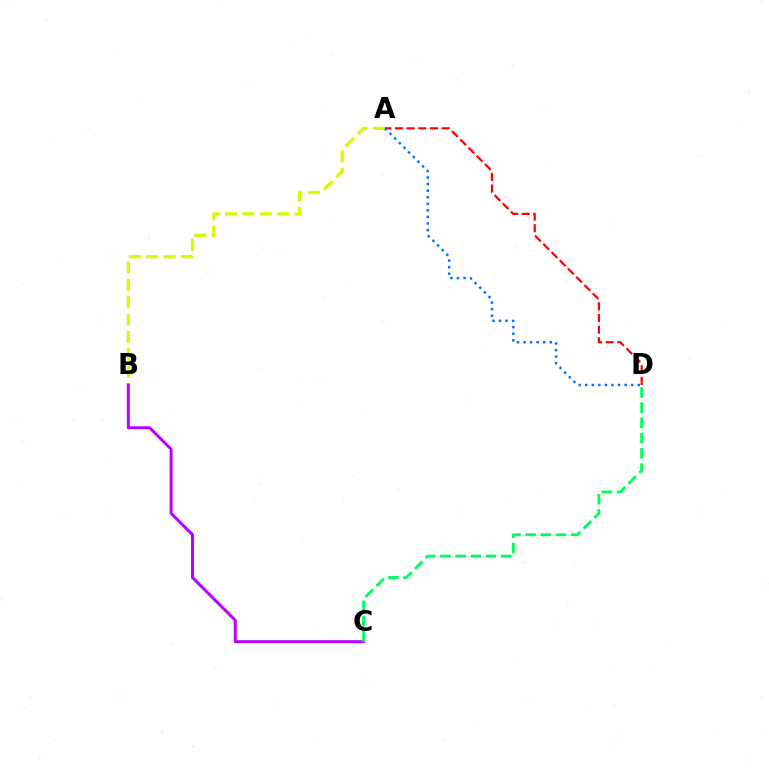{('A', 'D'): [{'color': '#ff0000', 'line_style': 'dashed', 'thickness': 1.58}, {'color': '#0074ff', 'line_style': 'dotted', 'thickness': 1.78}], ('A', 'B'): [{'color': '#d1ff00', 'line_style': 'dashed', 'thickness': 2.36}], ('B', 'C'): [{'color': '#b900ff', 'line_style': 'solid', 'thickness': 2.14}], ('C', 'D'): [{'color': '#00ff5c', 'line_style': 'dashed', 'thickness': 2.07}]}